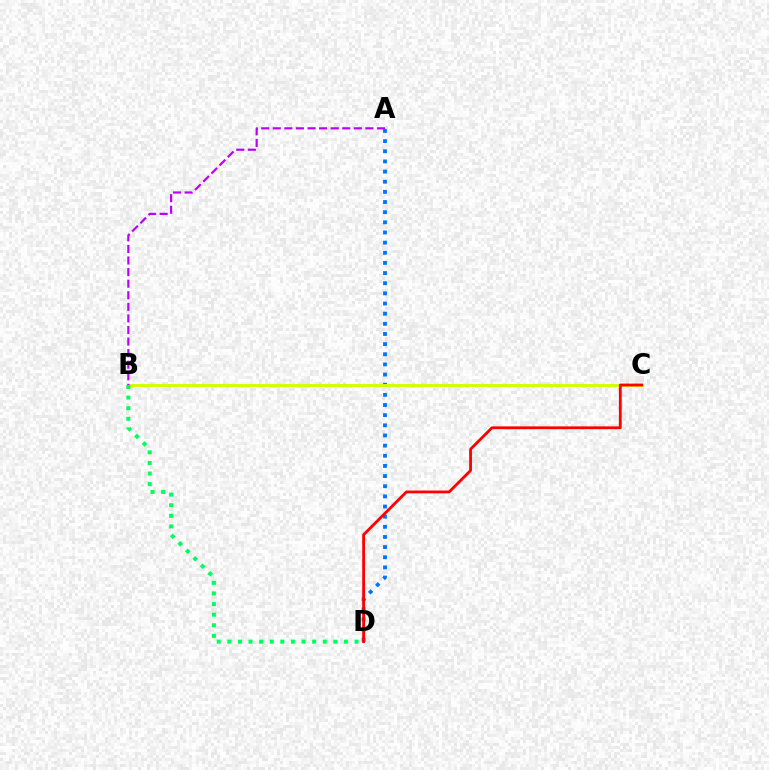{('A', 'D'): [{'color': '#0074ff', 'line_style': 'dotted', 'thickness': 2.76}], ('B', 'C'): [{'color': '#d1ff00', 'line_style': 'solid', 'thickness': 2.1}], ('B', 'D'): [{'color': '#00ff5c', 'line_style': 'dotted', 'thickness': 2.88}], ('C', 'D'): [{'color': '#ff0000', 'line_style': 'solid', 'thickness': 2.02}], ('A', 'B'): [{'color': '#b900ff', 'line_style': 'dashed', 'thickness': 1.57}]}